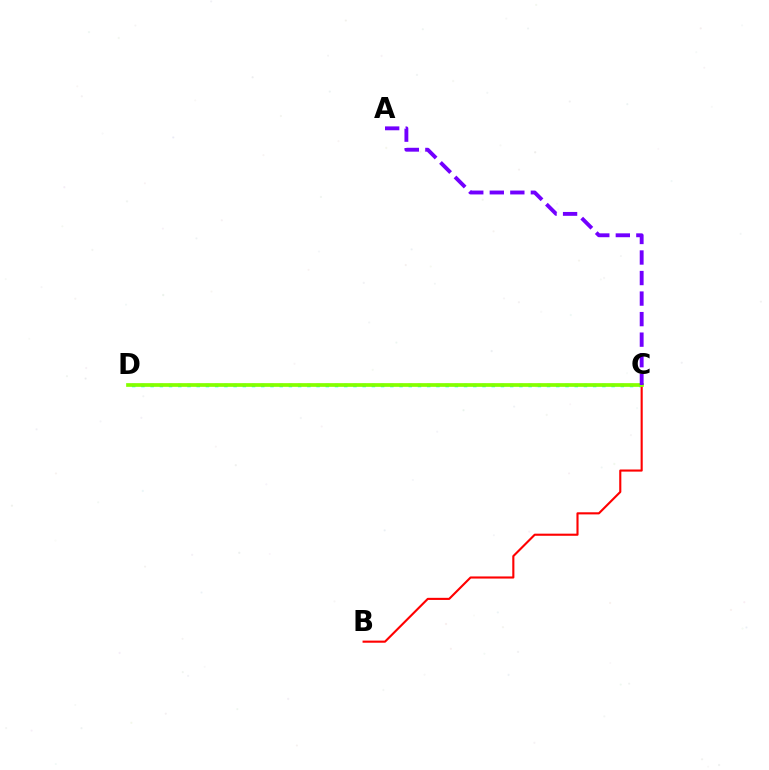{('C', 'D'): [{'color': '#00fff6', 'line_style': 'dotted', 'thickness': 2.5}, {'color': '#84ff00', 'line_style': 'solid', 'thickness': 2.67}], ('B', 'C'): [{'color': '#ff0000', 'line_style': 'solid', 'thickness': 1.52}], ('A', 'C'): [{'color': '#7200ff', 'line_style': 'dashed', 'thickness': 2.79}]}